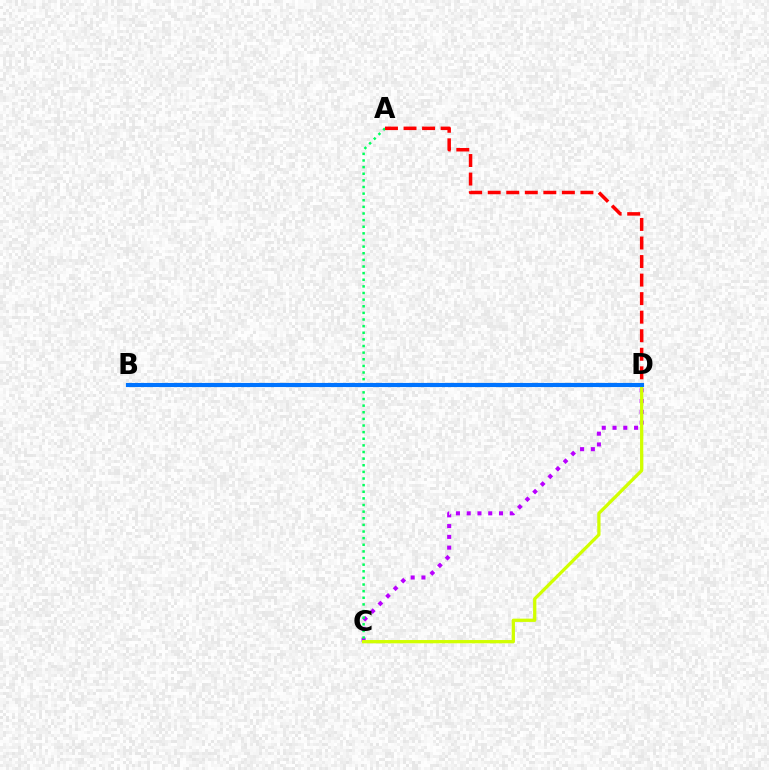{('C', 'D'): [{'color': '#b900ff', 'line_style': 'dotted', 'thickness': 2.93}, {'color': '#d1ff00', 'line_style': 'solid', 'thickness': 2.35}], ('A', 'C'): [{'color': '#00ff5c', 'line_style': 'dotted', 'thickness': 1.8}], ('A', 'D'): [{'color': '#ff0000', 'line_style': 'dashed', 'thickness': 2.52}], ('B', 'D'): [{'color': '#0074ff', 'line_style': 'solid', 'thickness': 2.98}]}